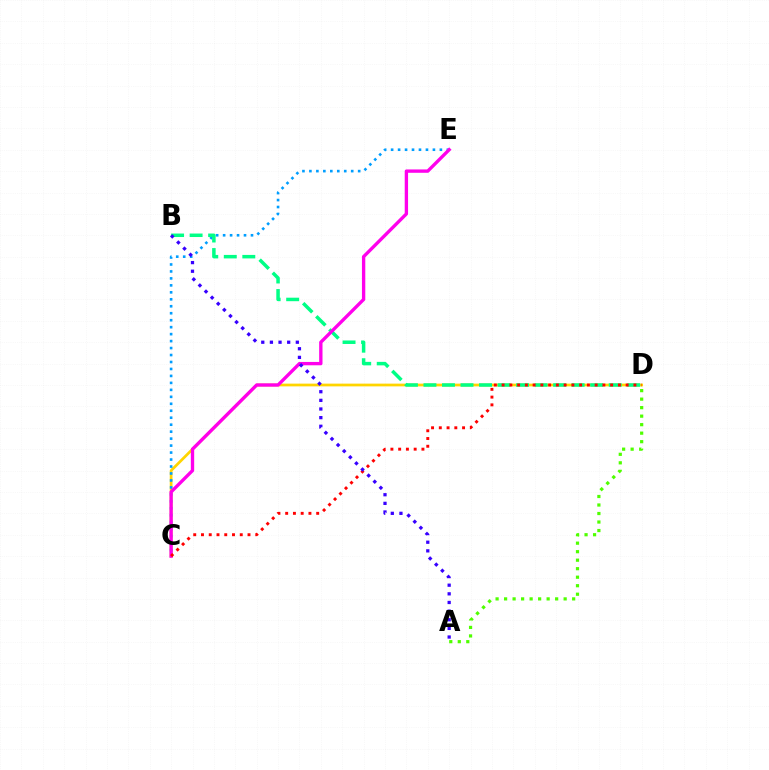{('C', 'D'): [{'color': '#ffd500', 'line_style': 'solid', 'thickness': 1.97}, {'color': '#ff0000', 'line_style': 'dotted', 'thickness': 2.11}], ('C', 'E'): [{'color': '#009eff', 'line_style': 'dotted', 'thickness': 1.89}, {'color': '#ff00ed', 'line_style': 'solid', 'thickness': 2.41}], ('B', 'D'): [{'color': '#00ff86', 'line_style': 'dashed', 'thickness': 2.52}], ('A', 'D'): [{'color': '#4fff00', 'line_style': 'dotted', 'thickness': 2.31}], ('A', 'B'): [{'color': '#3700ff', 'line_style': 'dotted', 'thickness': 2.35}]}